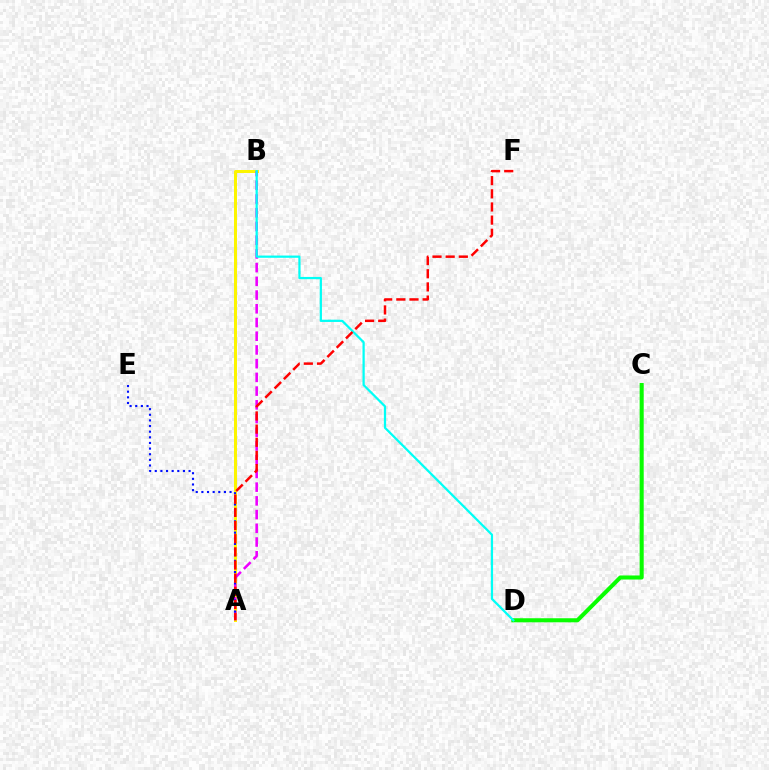{('A', 'B'): [{'color': '#fcf500', 'line_style': 'solid', 'thickness': 2.16}, {'color': '#ee00ff', 'line_style': 'dashed', 'thickness': 1.86}], ('C', 'D'): [{'color': '#08ff00', 'line_style': 'solid', 'thickness': 2.93}], ('A', 'E'): [{'color': '#0010ff', 'line_style': 'dotted', 'thickness': 1.53}], ('B', 'D'): [{'color': '#00fff6', 'line_style': 'solid', 'thickness': 1.61}], ('A', 'F'): [{'color': '#ff0000', 'line_style': 'dashed', 'thickness': 1.79}]}